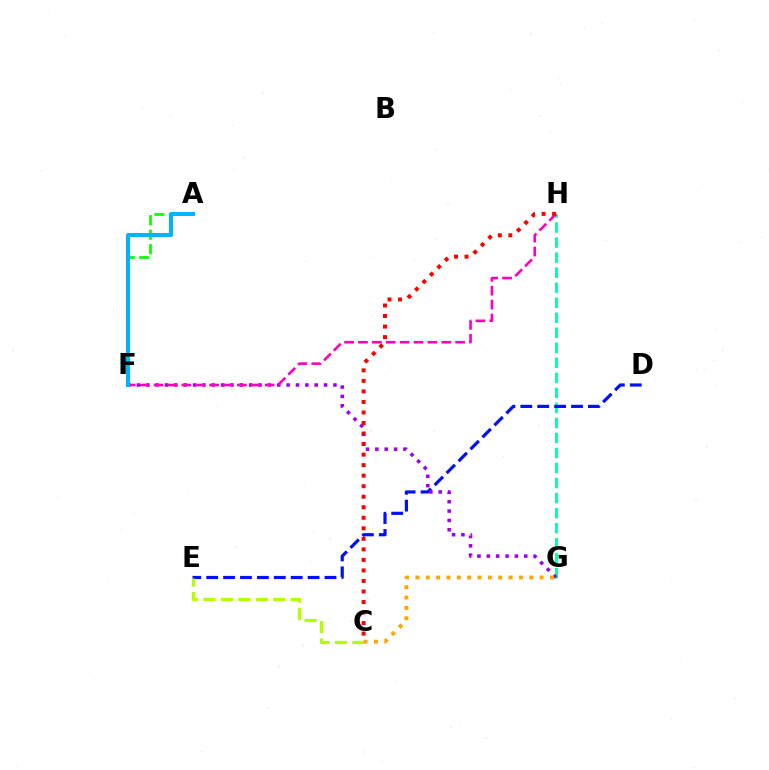{('G', 'H'): [{'color': '#00ff9d', 'line_style': 'dashed', 'thickness': 2.04}], ('D', 'E'): [{'color': '#0010ff', 'line_style': 'dashed', 'thickness': 2.3}], ('C', 'E'): [{'color': '#b3ff00', 'line_style': 'dashed', 'thickness': 2.37}], ('A', 'F'): [{'color': '#08ff00', 'line_style': 'dashed', 'thickness': 1.97}, {'color': '#00b5ff', 'line_style': 'solid', 'thickness': 2.9}], ('F', 'G'): [{'color': '#9b00ff', 'line_style': 'dotted', 'thickness': 2.54}], ('C', 'G'): [{'color': '#ffa500', 'line_style': 'dotted', 'thickness': 2.81}], ('F', 'H'): [{'color': '#ff00bd', 'line_style': 'dashed', 'thickness': 1.89}], ('C', 'H'): [{'color': '#ff0000', 'line_style': 'dotted', 'thickness': 2.86}]}